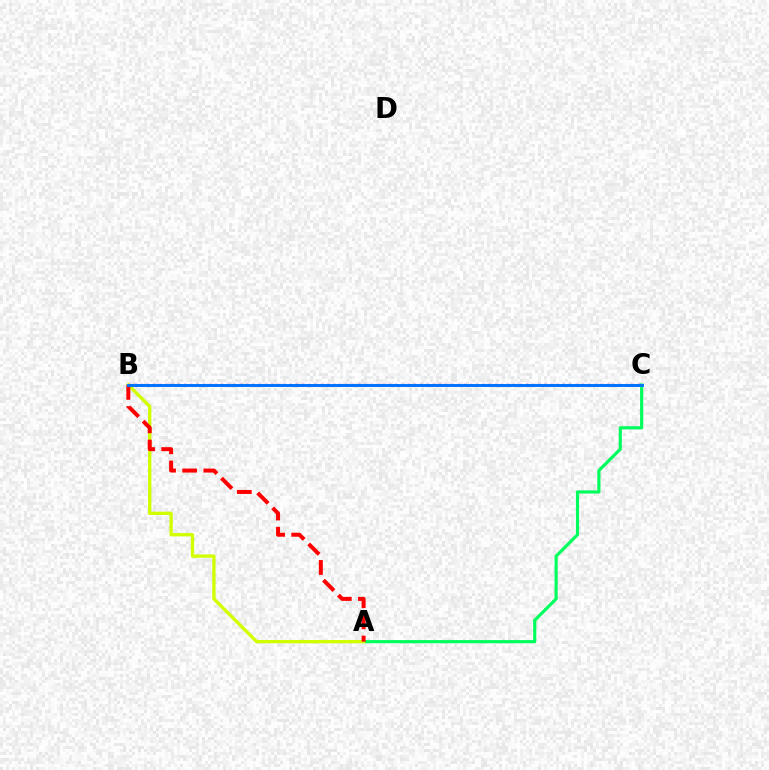{('A', 'C'): [{'color': '#00ff5c', 'line_style': 'solid', 'thickness': 2.28}], ('B', 'C'): [{'color': '#b900ff', 'line_style': 'dotted', 'thickness': 1.69}, {'color': '#0074ff', 'line_style': 'solid', 'thickness': 2.11}], ('A', 'B'): [{'color': '#d1ff00', 'line_style': 'solid', 'thickness': 2.4}, {'color': '#ff0000', 'line_style': 'dashed', 'thickness': 2.88}]}